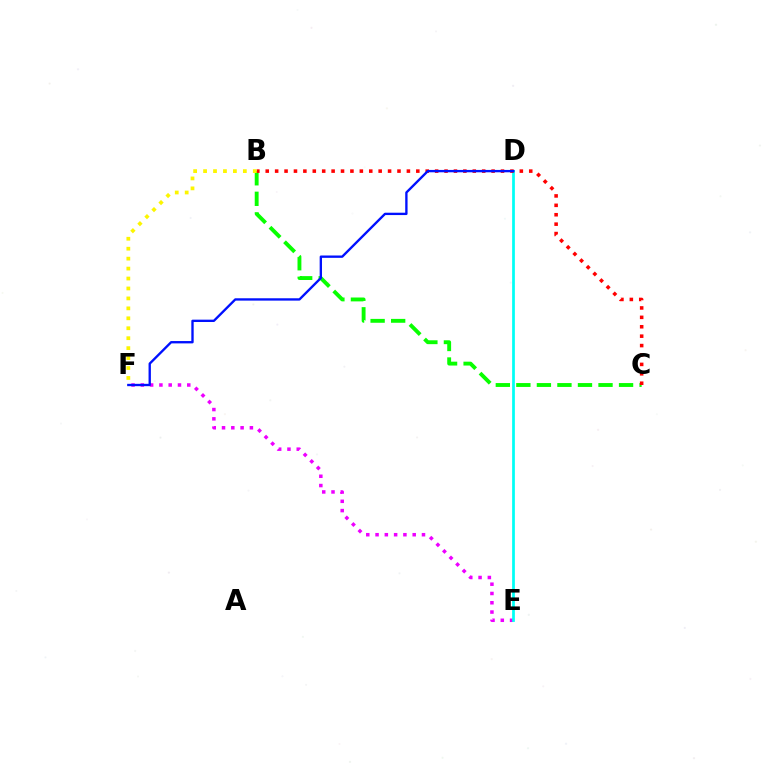{('E', 'F'): [{'color': '#ee00ff', 'line_style': 'dotted', 'thickness': 2.52}], ('D', 'E'): [{'color': '#00fff6', 'line_style': 'solid', 'thickness': 1.98}], ('B', 'C'): [{'color': '#08ff00', 'line_style': 'dashed', 'thickness': 2.79}, {'color': '#ff0000', 'line_style': 'dotted', 'thickness': 2.56}], ('B', 'F'): [{'color': '#fcf500', 'line_style': 'dotted', 'thickness': 2.7}], ('D', 'F'): [{'color': '#0010ff', 'line_style': 'solid', 'thickness': 1.69}]}